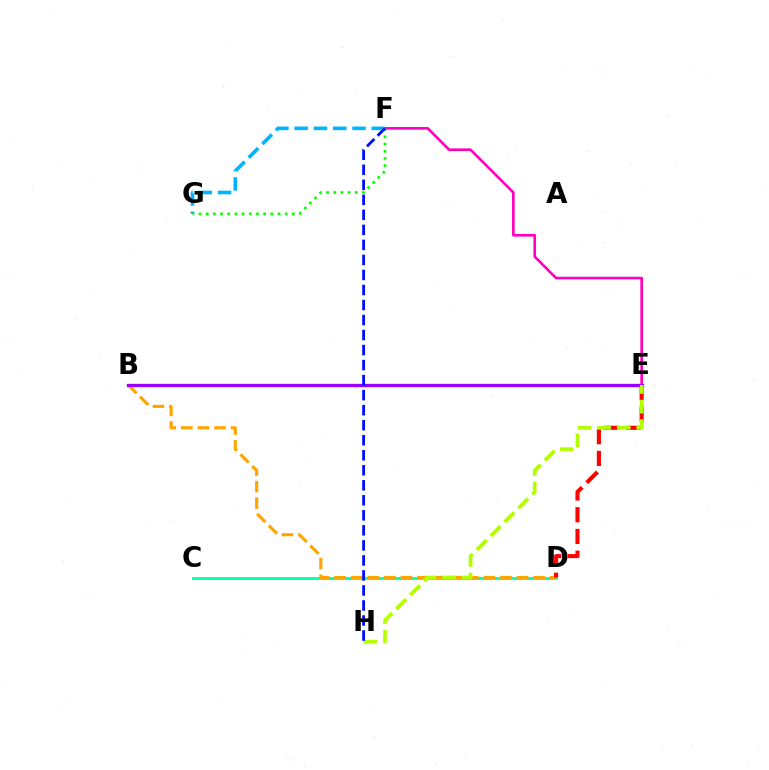{('C', 'D'): [{'color': '#00ff9d', 'line_style': 'solid', 'thickness': 1.98}], ('B', 'D'): [{'color': '#ffa500', 'line_style': 'dashed', 'thickness': 2.25}], ('E', 'F'): [{'color': '#ff00bd', 'line_style': 'solid', 'thickness': 1.91}], ('D', 'E'): [{'color': '#ff0000', 'line_style': 'dashed', 'thickness': 2.95}], ('B', 'E'): [{'color': '#9b00ff', 'line_style': 'solid', 'thickness': 2.37}], ('F', 'G'): [{'color': '#00b5ff', 'line_style': 'dashed', 'thickness': 2.62}, {'color': '#08ff00', 'line_style': 'dotted', 'thickness': 1.95}], ('E', 'H'): [{'color': '#b3ff00', 'line_style': 'dashed', 'thickness': 2.66}], ('F', 'H'): [{'color': '#0010ff', 'line_style': 'dashed', 'thickness': 2.04}]}